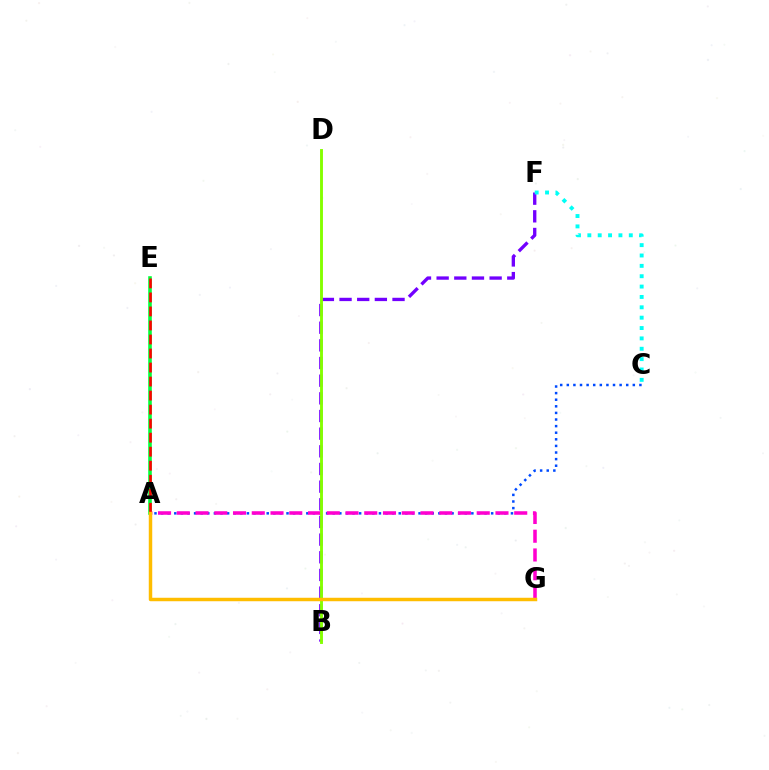{('A', 'E'): [{'color': '#00ff39', 'line_style': 'solid', 'thickness': 2.58}, {'color': '#ff0000', 'line_style': 'dashed', 'thickness': 1.91}], ('A', 'C'): [{'color': '#004bff', 'line_style': 'dotted', 'thickness': 1.79}], ('A', 'G'): [{'color': '#ff00cf', 'line_style': 'dashed', 'thickness': 2.55}, {'color': '#ffbd00', 'line_style': 'solid', 'thickness': 2.49}], ('B', 'F'): [{'color': '#7200ff', 'line_style': 'dashed', 'thickness': 2.4}], ('C', 'F'): [{'color': '#00fff6', 'line_style': 'dotted', 'thickness': 2.82}], ('B', 'D'): [{'color': '#84ff00', 'line_style': 'solid', 'thickness': 2.08}]}